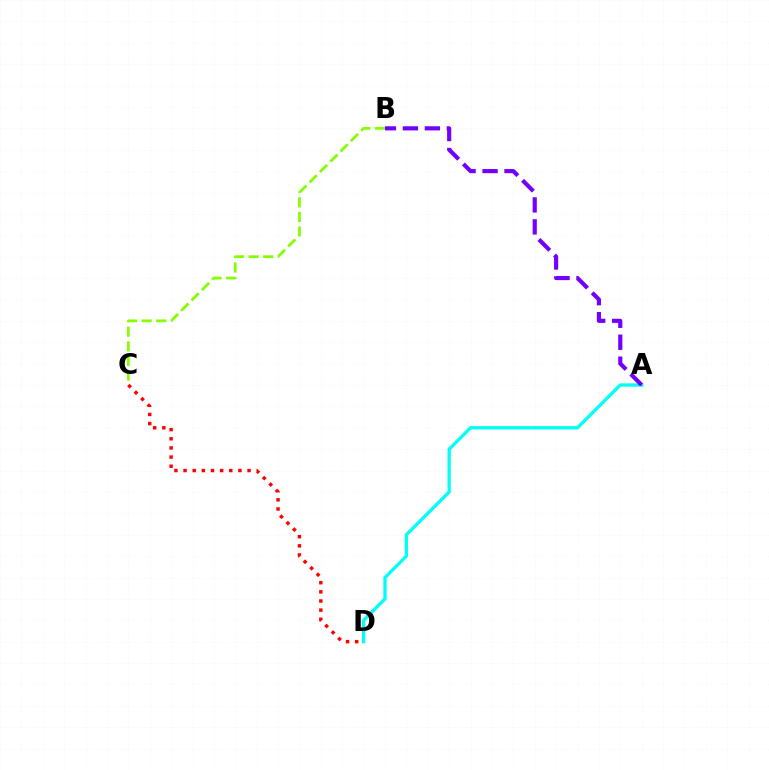{('A', 'D'): [{'color': '#00fff6', 'line_style': 'solid', 'thickness': 2.38}], ('A', 'B'): [{'color': '#7200ff', 'line_style': 'dashed', 'thickness': 2.99}], ('C', 'D'): [{'color': '#ff0000', 'line_style': 'dotted', 'thickness': 2.48}], ('B', 'C'): [{'color': '#84ff00', 'line_style': 'dashed', 'thickness': 1.98}]}